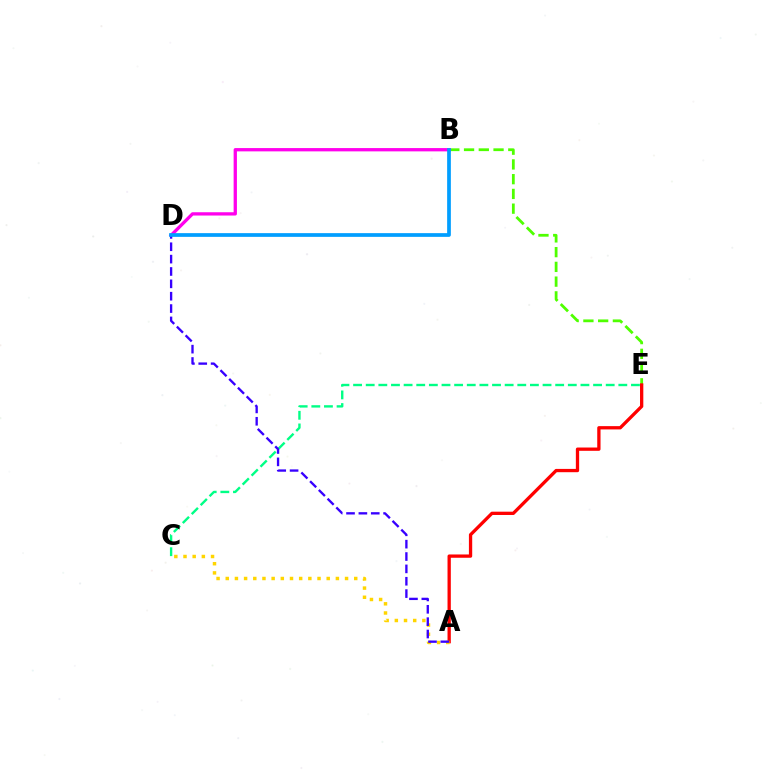{('C', 'E'): [{'color': '#00ff86', 'line_style': 'dashed', 'thickness': 1.72}], ('B', 'E'): [{'color': '#4fff00', 'line_style': 'dashed', 'thickness': 2.0}], ('A', 'E'): [{'color': '#ff0000', 'line_style': 'solid', 'thickness': 2.37}], ('B', 'D'): [{'color': '#ff00ed', 'line_style': 'solid', 'thickness': 2.37}, {'color': '#009eff', 'line_style': 'solid', 'thickness': 2.68}], ('A', 'C'): [{'color': '#ffd500', 'line_style': 'dotted', 'thickness': 2.49}], ('A', 'D'): [{'color': '#3700ff', 'line_style': 'dashed', 'thickness': 1.68}]}